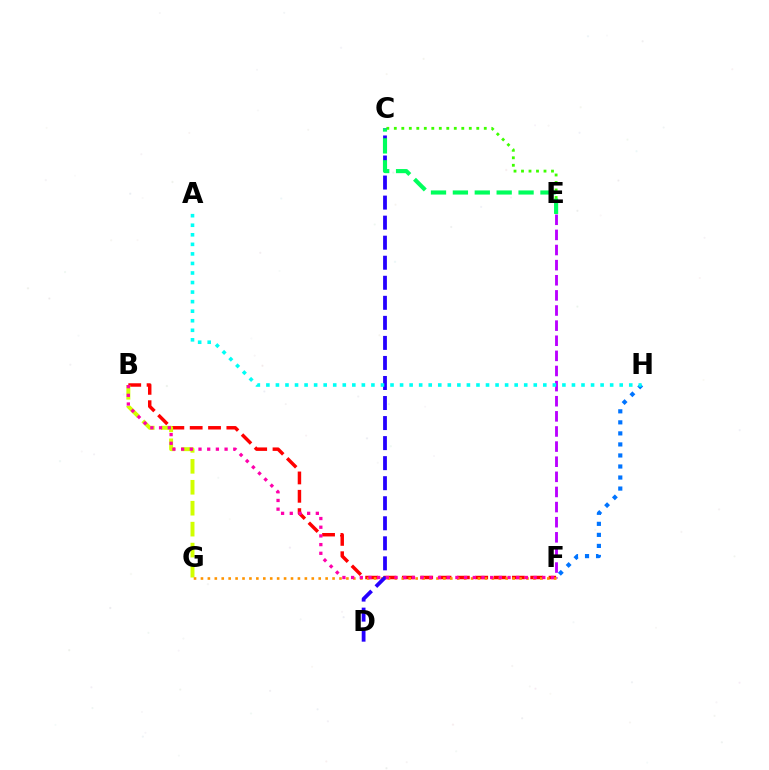{('E', 'F'): [{'color': '#b900ff', 'line_style': 'dashed', 'thickness': 2.05}], ('B', 'F'): [{'color': '#ff0000', 'line_style': 'dashed', 'thickness': 2.49}, {'color': '#ff00ac', 'line_style': 'dotted', 'thickness': 2.36}], ('B', 'G'): [{'color': '#d1ff00', 'line_style': 'dashed', 'thickness': 2.84}], ('C', 'E'): [{'color': '#3dff00', 'line_style': 'dotted', 'thickness': 2.04}, {'color': '#00ff5c', 'line_style': 'dashed', 'thickness': 2.97}], ('F', 'G'): [{'color': '#ff9400', 'line_style': 'dotted', 'thickness': 1.88}], ('C', 'D'): [{'color': '#2500ff', 'line_style': 'dashed', 'thickness': 2.72}], ('F', 'H'): [{'color': '#0074ff', 'line_style': 'dotted', 'thickness': 3.0}], ('A', 'H'): [{'color': '#00fff6', 'line_style': 'dotted', 'thickness': 2.59}]}